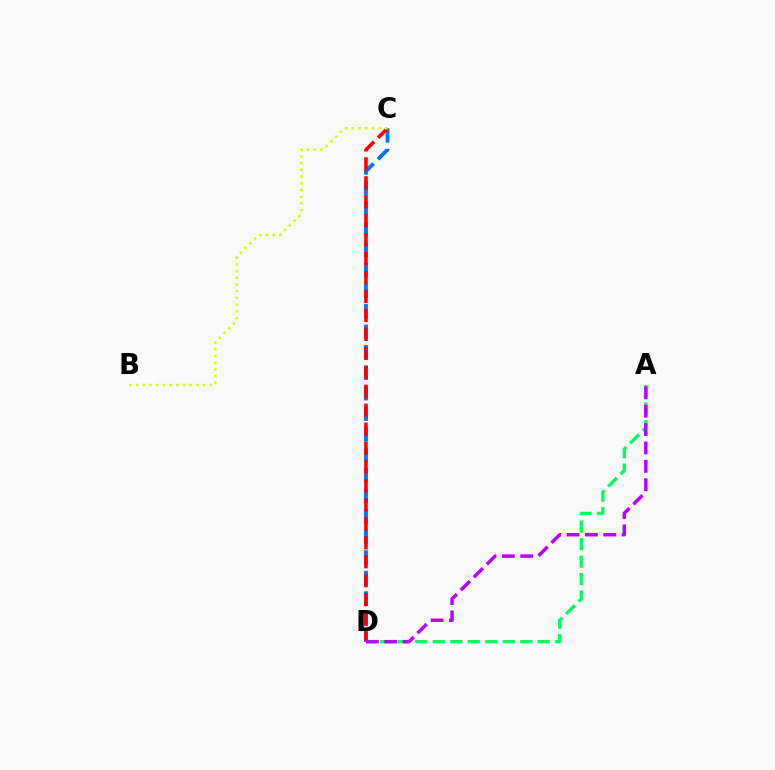{('A', 'D'): [{'color': '#00ff5c', 'line_style': 'dashed', 'thickness': 2.38}, {'color': '#b900ff', 'line_style': 'dashed', 'thickness': 2.5}], ('C', 'D'): [{'color': '#0074ff', 'line_style': 'dashed', 'thickness': 2.79}, {'color': '#ff0000', 'line_style': 'dashed', 'thickness': 2.57}], ('B', 'C'): [{'color': '#d1ff00', 'line_style': 'dotted', 'thickness': 1.82}]}